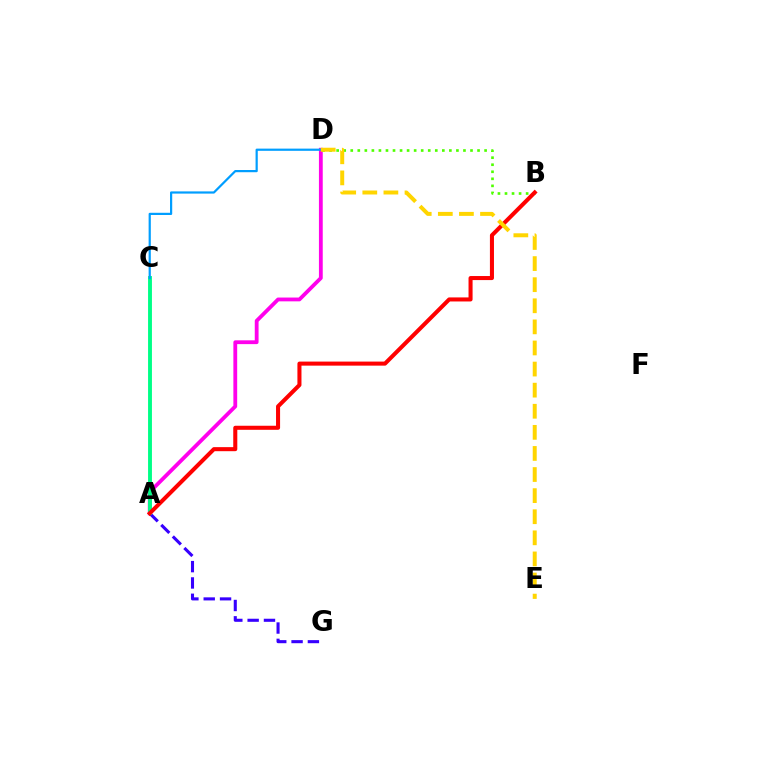{('A', 'D'): [{'color': '#ff00ed', 'line_style': 'solid', 'thickness': 2.74}], ('A', 'G'): [{'color': '#3700ff', 'line_style': 'dashed', 'thickness': 2.22}], ('B', 'D'): [{'color': '#4fff00', 'line_style': 'dotted', 'thickness': 1.91}], ('A', 'C'): [{'color': '#00ff86', 'line_style': 'solid', 'thickness': 2.79}], ('C', 'D'): [{'color': '#009eff', 'line_style': 'solid', 'thickness': 1.59}], ('A', 'B'): [{'color': '#ff0000', 'line_style': 'solid', 'thickness': 2.92}], ('D', 'E'): [{'color': '#ffd500', 'line_style': 'dashed', 'thickness': 2.87}]}